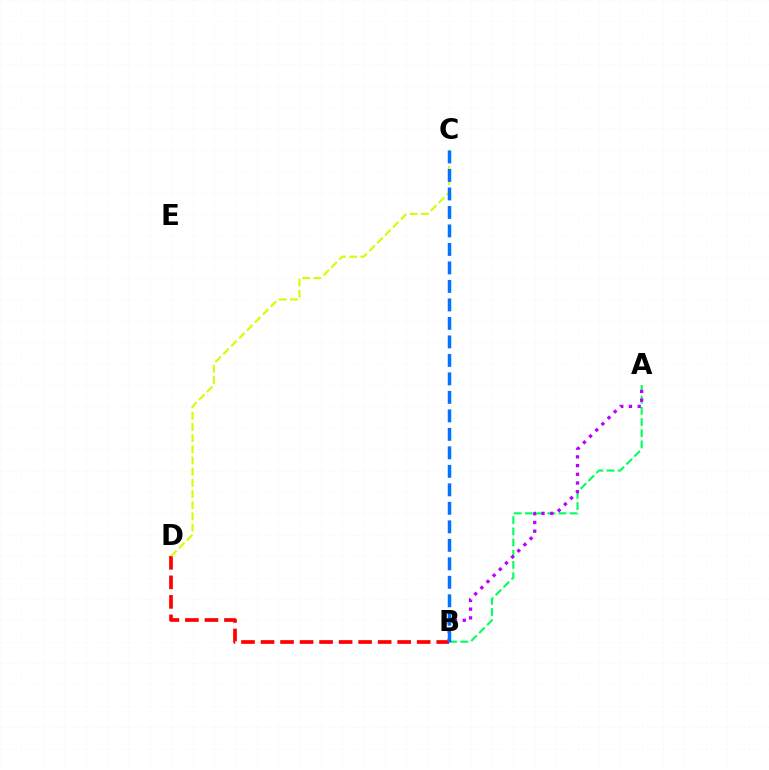{('B', 'D'): [{'color': '#ff0000', 'line_style': 'dashed', 'thickness': 2.65}], ('A', 'B'): [{'color': '#00ff5c', 'line_style': 'dashed', 'thickness': 1.52}, {'color': '#b900ff', 'line_style': 'dotted', 'thickness': 2.37}], ('C', 'D'): [{'color': '#d1ff00', 'line_style': 'dashed', 'thickness': 1.52}], ('B', 'C'): [{'color': '#0074ff', 'line_style': 'dashed', 'thickness': 2.51}]}